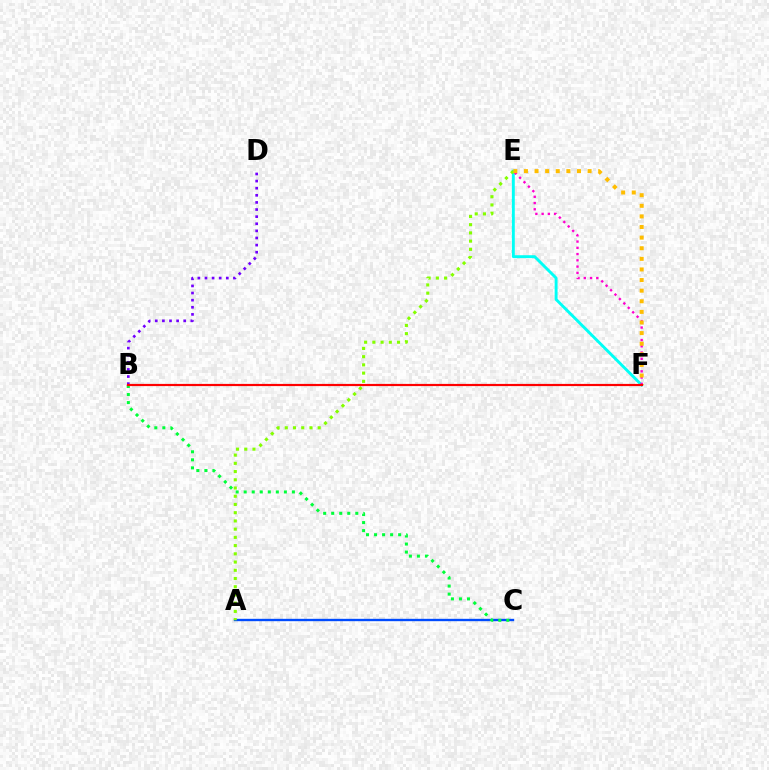{('E', 'F'): [{'color': '#00fff6', 'line_style': 'solid', 'thickness': 2.09}, {'color': '#ff00cf', 'line_style': 'dotted', 'thickness': 1.7}, {'color': '#ffbd00', 'line_style': 'dotted', 'thickness': 2.88}], ('A', 'C'): [{'color': '#004bff', 'line_style': 'solid', 'thickness': 1.7}], ('A', 'E'): [{'color': '#84ff00', 'line_style': 'dotted', 'thickness': 2.23}], ('B', 'C'): [{'color': '#00ff39', 'line_style': 'dotted', 'thickness': 2.18}], ('B', 'D'): [{'color': '#7200ff', 'line_style': 'dotted', 'thickness': 1.93}], ('B', 'F'): [{'color': '#ff0000', 'line_style': 'solid', 'thickness': 1.58}]}